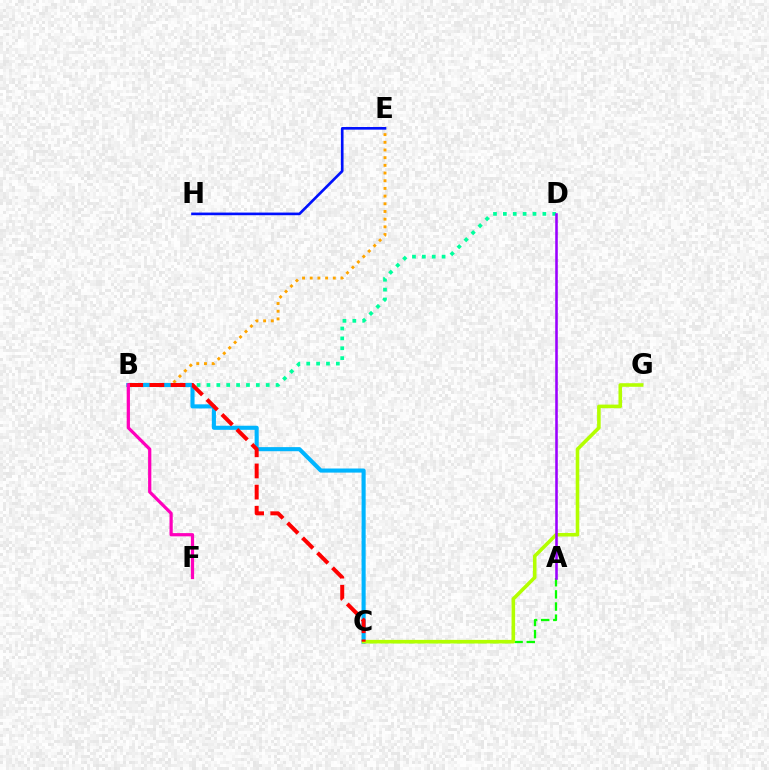{('B', 'D'): [{'color': '#00ff9d', 'line_style': 'dotted', 'thickness': 2.68}], ('A', 'C'): [{'color': '#08ff00', 'line_style': 'dashed', 'thickness': 1.65}], ('B', 'E'): [{'color': '#ffa500', 'line_style': 'dotted', 'thickness': 2.09}], ('B', 'C'): [{'color': '#00b5ff', 'line_style': 'solid', 'thickness': 2.95}, {'color': '#ff0000', 'line_style': 'dashed', 'thickness': 2.87}], ('E', 'H'): [{'color': '#0010ff', 'line_style': 'solid', 'thickness': 1.91}], ('C', 'G'): [{'color': '#b3ff00', 'line_style': 'solid', 'thickness': 2.58}], ('A', 'D'): [{'color': '#9b00ff', 'line_style': 'solid', 'thickness': 1.84}], ('B', 'F'): [{'color': '#ff00bd', 'line_style': 'solid', 'thickness': 2.32}]}